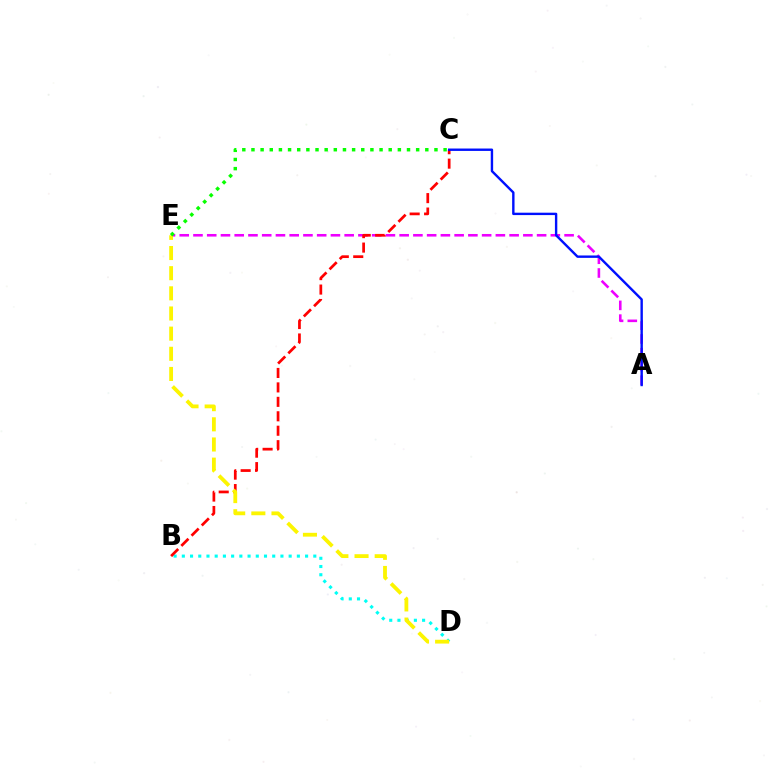{('B', 'D'): [{'color': '#00fff6', 'line_style': 'dotted', 'thickness': 2.23}], ('A', 'E'): [{'color': '#ee00ff', 'line_style': 'dashed', 'thickness': 1.87}], ('B', 'C'): [{'color': '#ff0000', 'line_style': 'dashed', 'thickness': 1.96}], ('D', 'E'): [{'color': '#fcf500', 'line_style': 'dashed', 'thickness': 2.74}], ('A', 'C'): [{'color': '#0010ff', 'line_style': 'solid', 'thickness': 1.73}], ('C', 'E'): [{'color': '#08ff00', 'line_style': 'dotted', 'thickness': 2.49}]}